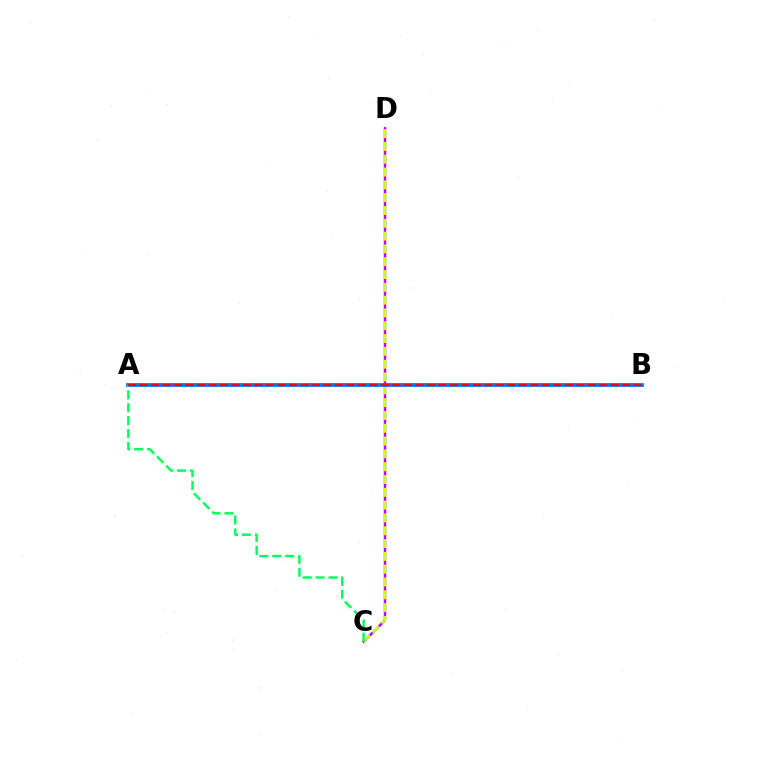{('C', 'D'): [{'color': '#b900ff', 'line_style': 'solid', 'thickness': 1.77}, {'color': '#d1ff00', 'line_style': 'dashed', 'thickness': 1.74}], ('A', 'B'): [{'color': '#0074ff', 'line_style': 'solid', 'thickness': 2.7}, {'color': '#ff0000', 'line_style': 'dashed', 'thickness': 1.56}], ('A', 'C'): [{'color': '#00ff5c', 'line_style': 'dashed', 'thickness': 1.76}]}